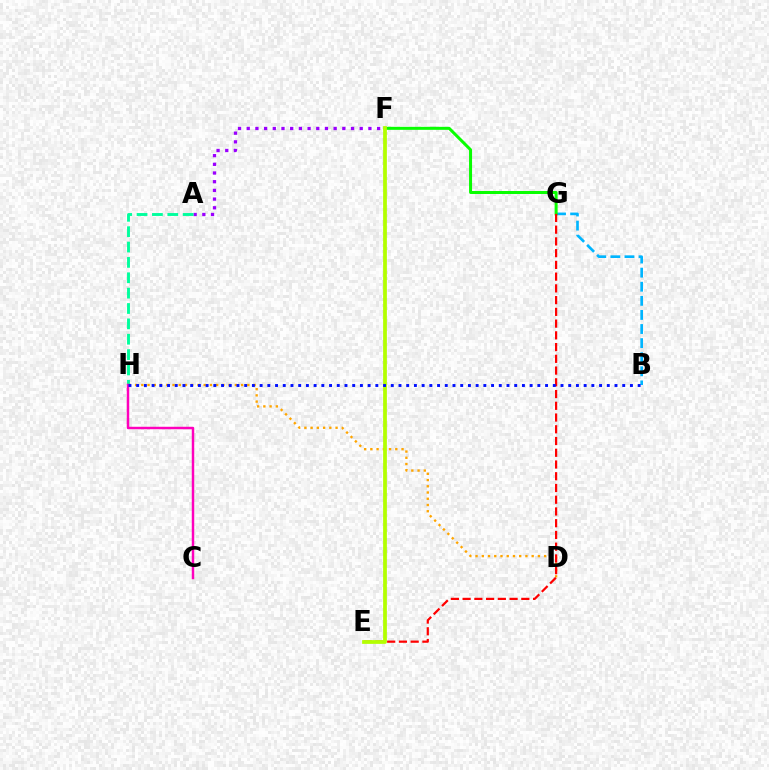{('A', 'F'): [{'color': '#9b00ff', 'line_style': 'dotted', 'thickness': 2.36}], ('A', 'H'): [{'color': '#00ff9d', 'line_style': 'dashed', 'thickness': 2.09}], ('B', 'G'): [{'color': '#00b5ff', 'line_style': 'dashed', 'thickness': 1.91}], ('F', 'G'): [{'color': '#08ff00', 'line_style': 'solid', 'thickness': 2.16}], ('D', 'H'): [{'color': '#ffa500', 'line_style': 'dotted', 'thickness': 1.69}], ('E', 'G'): [{'color': '#ff0000', 'line_style': 'dashed', 'thickness': 1.6}], ('C', 'H'): [{'color': '#ff00bd', 'line_style': 'solid', 'thickness': 1.76}], ('E', 'F'): [{'color': '#b3ff00', 'line_style': 'solid', 'thickness': 2.7}], ('B', 'H'): [{'color': '#0010ff', 'line_style': 'dotted', 'thickness': 2.1}]}